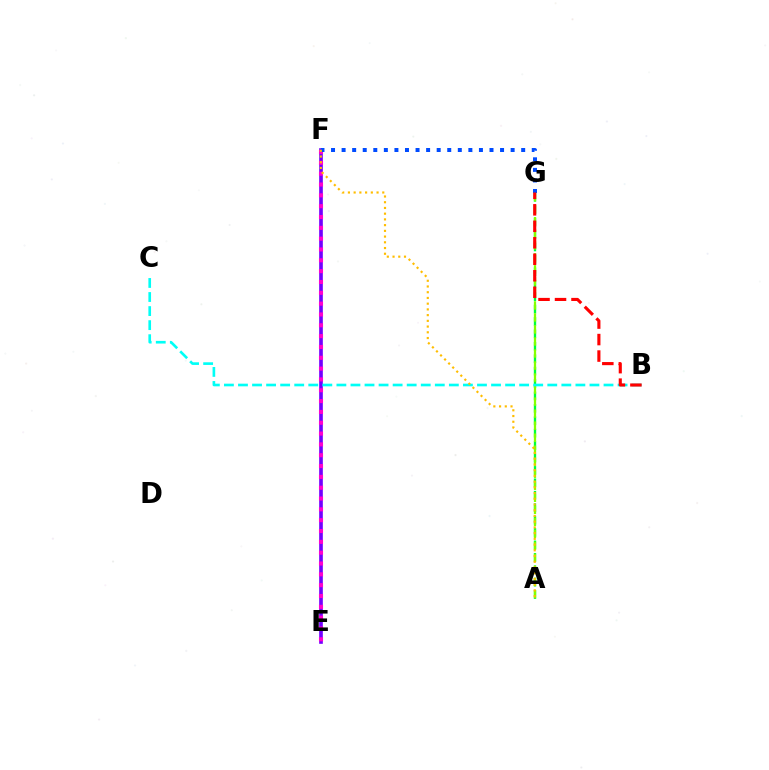{('E', 'F'): [{'color': '#7200ff', 'line_style': 'solid', 'thickness': 2.63}, {'color': '#ff00cf', 'line_style': 'dotted', 'thickness': 2.94}], ('A', 'G'): [{'color': '#00ff39', 'line_style': 'dashed', 'thickness': 1.69}, {'color': '#84ff00', 'line_style': 'dashed', 'thickness': 1.63}], ('F', 'G'): [{'color': '#004bff', 'line_style': 'dotted', 'thickness': 2.87}], ('B', 'C'): [{'color': '#00fff6', 'line_style': 'dashed', 'thickness': 1.91}], ('B', 'G'): [{'color': '#ff0000', 'line_style': 'dashed', 'thickness': 2.24}], ('A', 'F'): [{'color': '#ffbd00', 'line_style': 'dotted', 'thickness': 1.56}]}